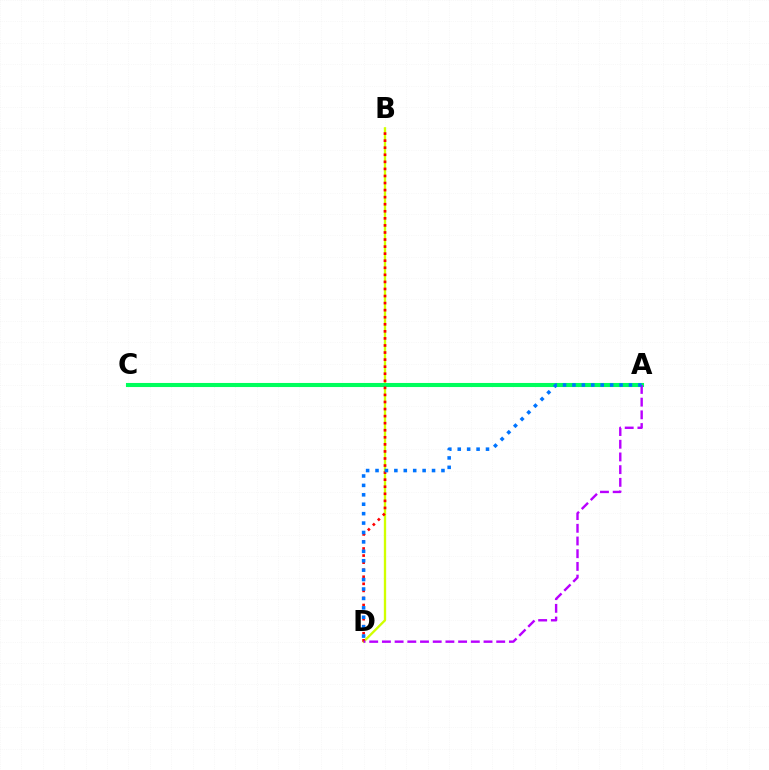{('B', 'D'): [{'color': '#d1ff00', 'line_style': 'solid', 'thickness': 1.68}, {'color': '#ff0000', 'line_style': 'dotted', 'thickness': 1.92}], ('A', 'C'): [{'color': '#00ff5c', 'line_style': 'solid', 'thickness': 2.94}], ('A', 'D'): [{'color': '#b900ff', 'line_style': 'dashed', 'thickness': 1.73}, {'color': '#0074ff', 'line_style': 'dotted', 'thickness': 2.56}]}